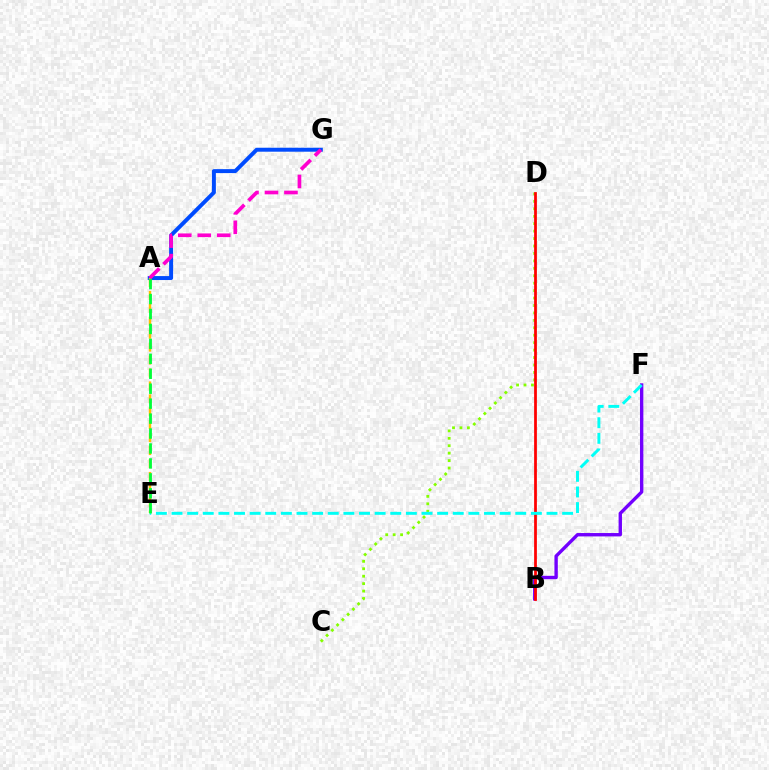{('C', 'D'): [{'color': '#84ff00', 'line_style': 'dotted', 'thickness': 2.02}], ('A', 'G'): [{'color': '#004bff', 'line_style': 'solid', 'thickness': 2.85}, {'color': '#ff00cf', 'line_style': 'dashed', 'thickness': 2.65}], ('B', 'F'): [{'color': '#7200ff', 'line_style': 'solid', 'thickness': 2.43}], ('B', 'D'): [{'color': '#ff0000', 'line_style': 'solid', 'thickness': 1.98}], ('A', 'E'): [{'color': '#ffbd00', 'line_style': 'dashed', 'thickness': 1.76}, {'color': '#00ff39', 'line_style': 'dashed', 'thickness': 2.03}], ('E', 'F'): [{'color': '#00fff6', 'line_style': 'dashed', 'thickness': 2.12}]}